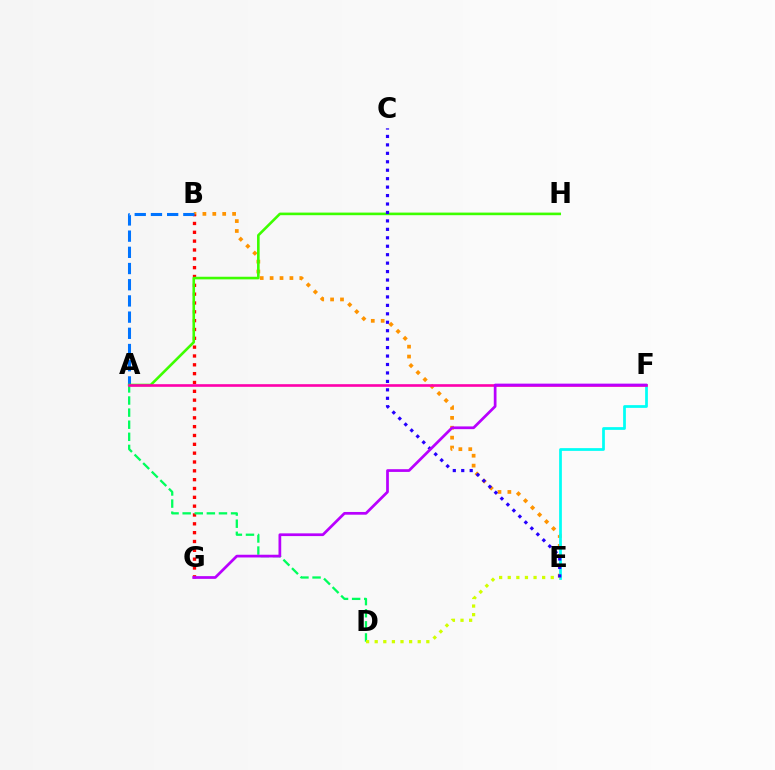{('B', 'E'): [{'color': '#ff9400', 'line_style': 'dotted', 'thickness': 2.69}], ('B', 'G'): [{'color': '#ff0000', 'line_style': 'dotted', 'thickness': 2.4}], ('E', 'F'): [{'color': '#00fff6', 'line_style': 'solid', 'thickness': 1.97}], ('A', 'B'): [{'color': '#0074ff', 'line_style': 'dashed', 'thickness': 2.2}], ('A', 'H'): [{'color': '#3dff00', 'line_style': 'solid', 'thickness': 1.87}], ('A', 'D'): [{'color': '#00ff5c', 'line_style': 'dashed', 'thickness': 1.64}], ('D', 'E'): [{'color': '#d1ff00', 'line_style': 'dotted', 'thickness': 2.34}], ('A', 'F'): [{'color': '#ff00ac', 'line_style': 'solid', 'thickness': 1.89}], ('C', 'E'): [{'color': '#2500ff', 'line_style': 'dotted', 'thickness': 2.29}], ('F', 'G'): [{'color': '#b900ff', 'line_style': 'solid', 'thickness': 1.96}]}